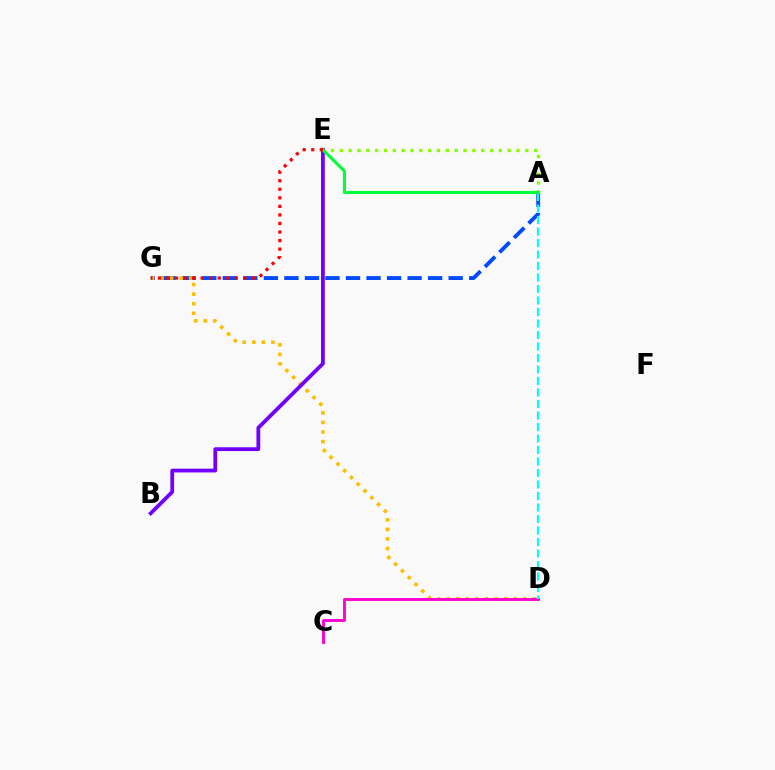{('A', 'G'): [{'color': '#004bff', 'line_style': 'dashed', 'thickness': 2.79}], ('A', 'E'): [{'color': '#84ff00', 'line_style': 'dotted', 'thickness': 2.4}, {'color': '#00ff39', 'line_style': 'solid', 'thickness': 2.22}], ('D', 'G'): [{'color': '#ffbd00', 'line_style': 'dotted', 'thickness': 2.6}], ('C', 'D'): [{'color': '#ff00cf', 'line_style': 'solid', 'thickness': 2.07}], ('B', 'E'): [{'color': '#7200ff', 'line_style': 'solid', 'thickness': 2.73}], ('A', 'D'): [{'color': '#00fff6', 'line_style': 'dashed', 'thickness': 1.56}], ('E', 'G'): [{'color': '#ff0000', 'line_style': 'dotted', 'thickness': 2.32}]}